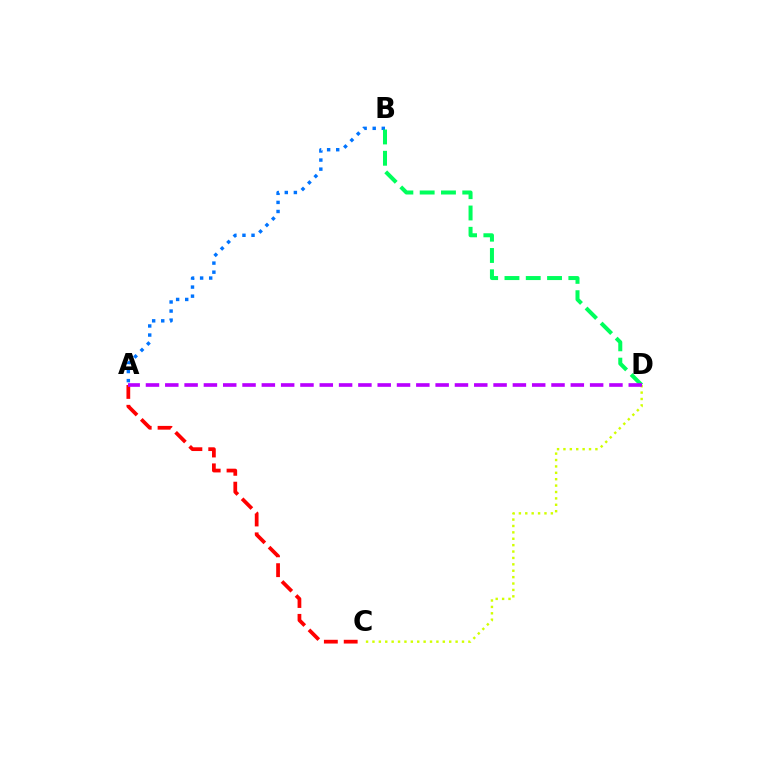{('A', 'B'): [{'color': '#0074ff', 'line_style': 'dotted', 'thickness': 2.47}], ('C', 'D'): [{'color': '#d1ff00', 'line_style': 'dotted', 'thickness': 1.74}], ('A', 'C'): [{'color': '#ff0000', 'line_style': 'dashed', 'thickness': 2.7}], ('B', 'D'): [{'color': '#00ff5c', 'line_style': 'dashed', 'thickness': 2.89}], ('A', 'D'): [{'color': '#b900ff', 'line_style': 'dashed', 'thickness': 2.62}]}